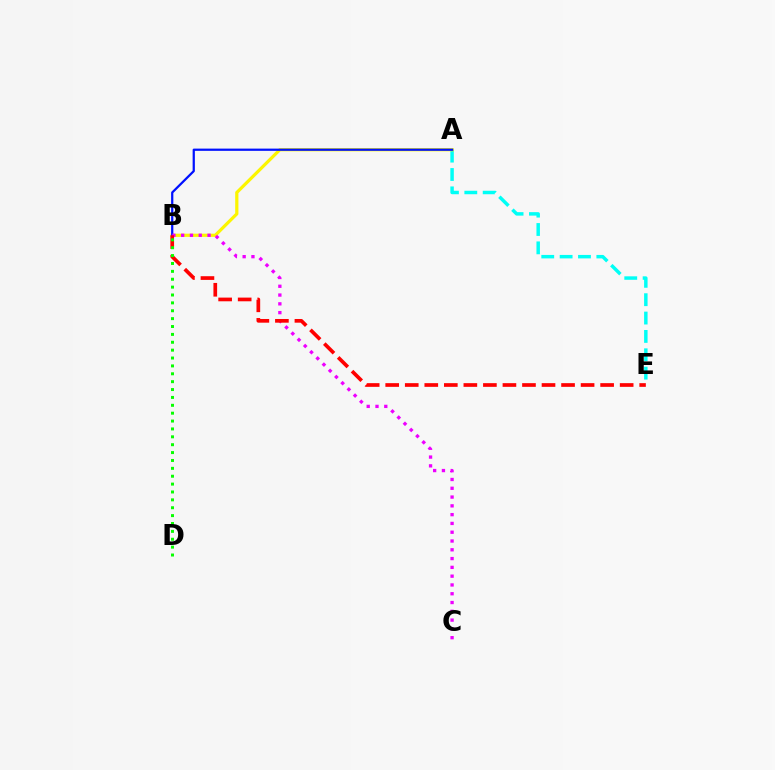{('A', 'E'): [{'color': '#00fff6', 'line_style': 'dashed', 'thickness': 2.49}], ('A', 'B'): [{'color': '#fcf500', 'line_style': 'solid', 'thickness': 2.31}, {'color': '#0010ff', 'line_style': 'solid', 'thickness': 1.61}], ('B', 'C'): [{'color': '#ee00ff', 'line_style': 'dotted', 'thickness': 2.39}], ('B', 'E'): [{'color': '#ff0000', 'line_style': 'dashed', 'thickness': 2.65}], ('B', 'D'): [{'color': '#08ff00', 'line_style': 'dotted', 'thickness': 2.14}]}